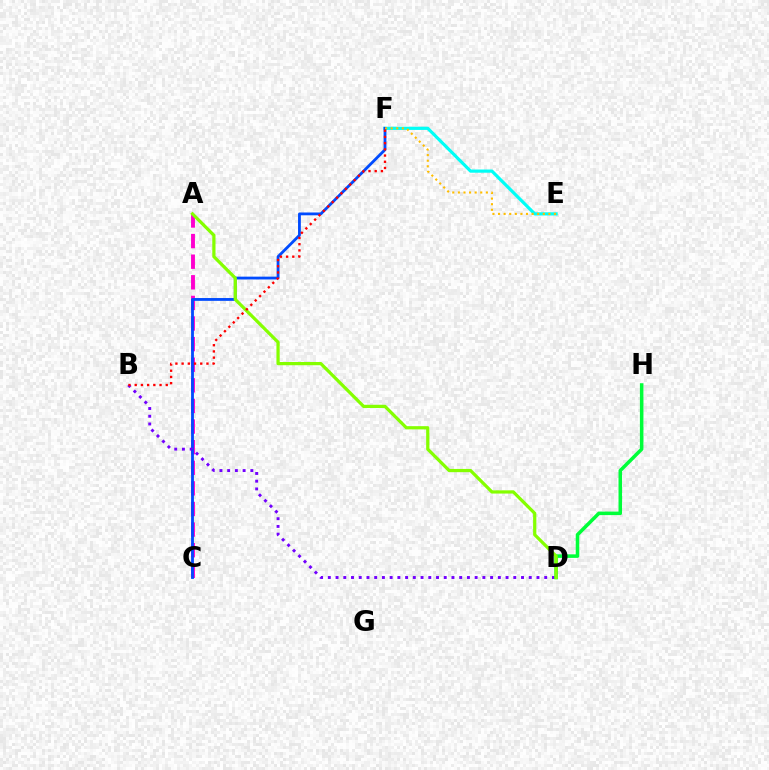{('E', 'F'): [{'color': '#00fff6', 'line_style': 'solid', 'thickness': 2.29}, {'color': '#ffbd00', 'line_style': 'dotted', 'thickness': 1.52}], ('A', 'C'): [{'color': '#ff00cf', 'line_style': 'dashed', 'thickness': 2.8}], ('C', 'F'): [{'color': '#004bff', 'line_style': 'solid', 'thickness': 2.03}], ('B', 'D'): [{'color': '#7200ff', 'line_style': 'dotted', 'thickness': 2.1}], ('D', 'H'): [{'color': '#00ff39', 'line_style': 'solid', 'thickness': 2.55}], ('A', 'D'): [{'color': '#84ff00', 'line_style': 'solid', 'thickness': 2.32}], ('B', 'F'): [{'color': '#ff0000', 'line_style': 'dotted', 'thickness': 1.69}]}